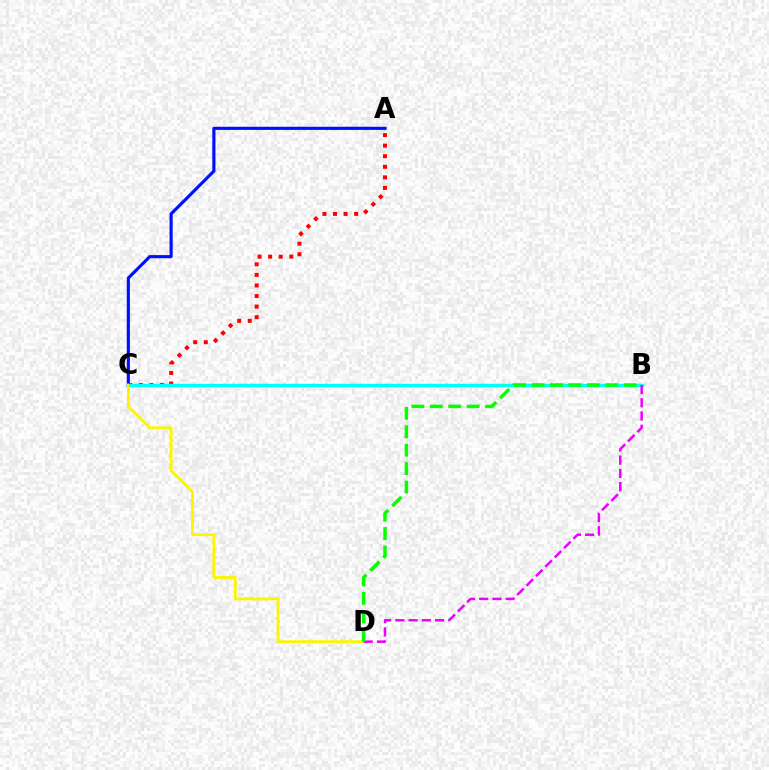{('A', 'C'): [{'color': '#ff0000', 'line_style': 'dotted', 'thickness': 2.87}, {'color': '#0010ff', 'line_style': 'solid', 'thickness': 2.26}], ('B', 'C'): [{'color': '#00fff6', 'line_style': 'solid', 'thickness': 2.47}], ('C', 'D'): [{'color': '#fcf500', 'line_style': 'solid', 'thickness': 2.04}], ('B', 'D'): [{'color': '#ee00ff', 'line_style': 'dashed', 'thickness': 1.8}, {'color': '#08ff00', 'line_style': 'dashed', 'thickness': 2.5}]}